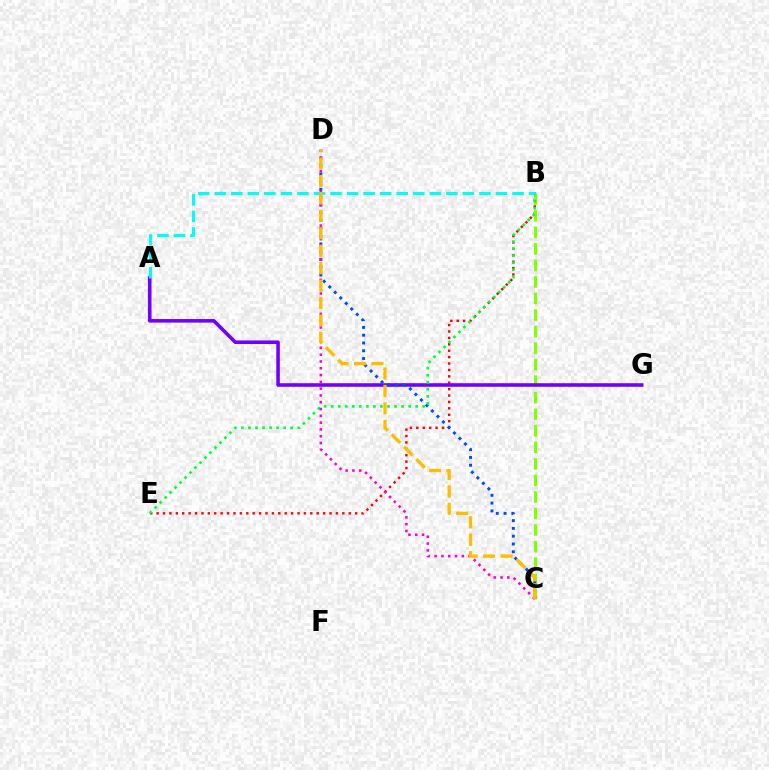{('B', 'E'): [{'color': '#ff0000', 'line_style': 'dotted', 'thickness': 1.74}, {'color': '#00ff39', 'line_style': 'dotted', 'thickness': 1.91}], ('B', 'C'): [{'color': '#84ff00', 'line_style': 'dashed', 'thickness': 2.25}], ('A', 'G'): [{'color': '#7200ff', 'line_style': 'solid', 'thickness': 2.57}], ('C', 'D'): [{'color': '#004bff', 'line_style': 'dotted', 'thickness': 2.12}, {'color': '#ff00cf', 'line_style': 'dotted', 'thickness': 1.85}, {'color': '#ffbd00', 'line_style': 'dashed', 'thickness': 2.37}], ('A', 'B'): [{'color': '#00fff6', 'line_style': 'dashed', 'thickness': 2.25}]}